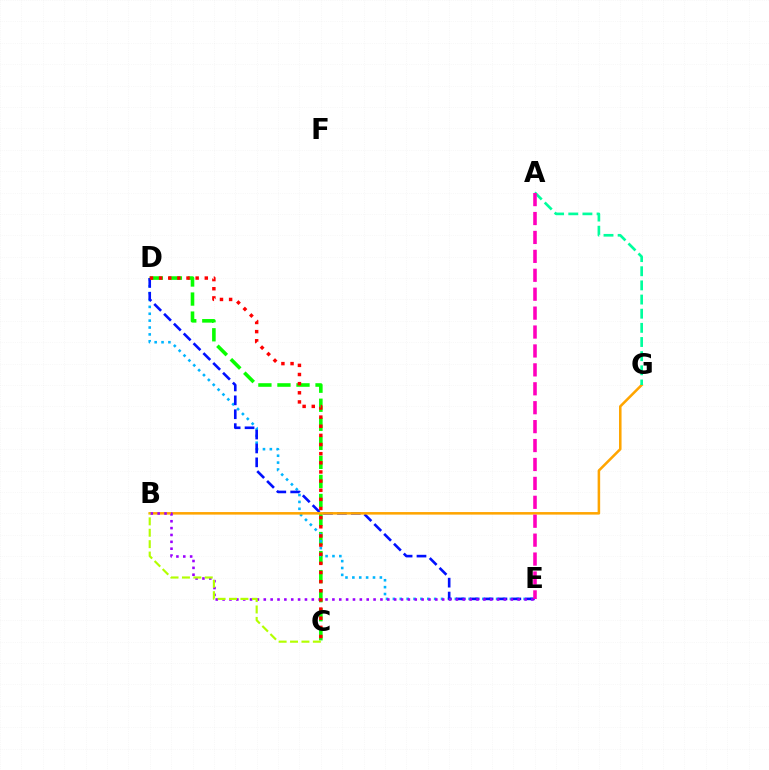{('C', 'D'): [{'color': '#08ff00', 'line_style': 'dashed', 'thickness': 2.59}, {'color': '#ff0000', 'line_style': 'dotted', 'thickness': 2.48}], ('D', 'E'): [{'color': '#00b5ff', 'line_style': 'dotted', 'thickness': 1.87}, {'color': '#0010ff', 'line_style': 'dashed', 'thickness': 1.89}], ('B', 'G'): [{'color': '#ffa500', 'line_style': 'solid', 'thickness': 1.83}], ('B', 'E'): [{'color': '#9b00ff', 'line_style': 'dotted', 'thickness': 1.86}], ('B', 'C'): [{'color': '#b3ff00', 'line_style': 'dashed', 'thickness': 1.55}], ('A', 'G'): [{'color': '#00ff9d', 'line_style': 'dashed', 'thickness': 1.92}], ('A', 'E'): [{'color': '#ff00bd', 'line_style': 'dashed', 'thickness': 2.57}]}